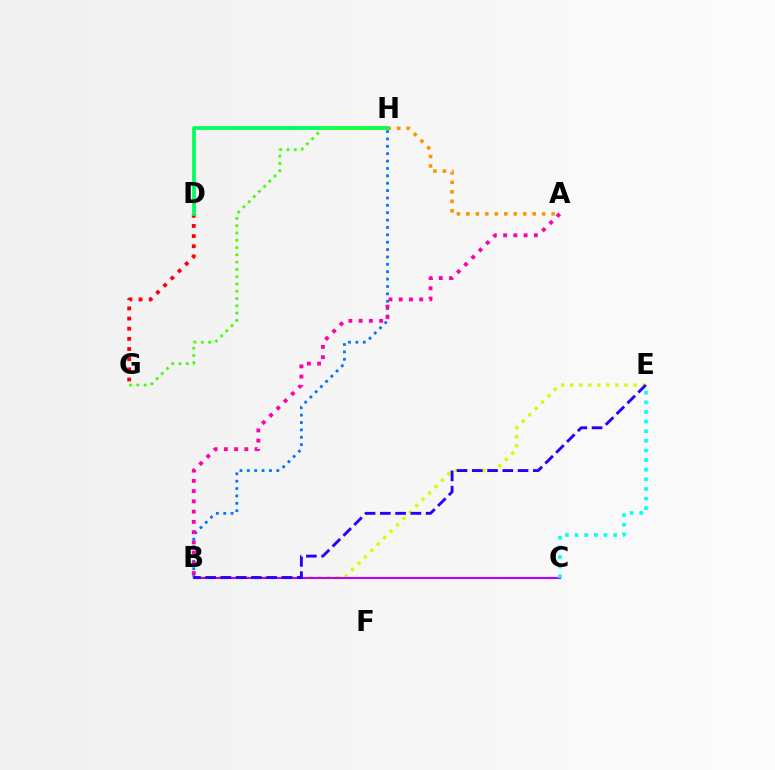{('A', 'H'): [{'color': '#ff9400', 'line_style': 'dotted', 'thickness': 2.57}], ('B', 'H'): [{'color': '#0074ff', 'line_style': 'dotted', 'thickness': 2.0}], ('A', 'B'): [{'color': '#ff00ac', 'line_style': 'dotted', 'thickness': 2.78}], ('B', 'E'): [{'color': '#d1ff00', 'line_style': 'dotted', 'thickness': 2.46}, {'color': '#2500ff', 'line_style': 'dashed', 'thickness': 2.07}], ('D', 'G'): [{'color': '#ff0000', 'line_style': 'dotted', 'thickness': 2.76}], ('B', 'C'): [{'color': '#b900ff', 'line_style': 'solid', 'thickness': 1.52}], ('D', 'H'): [{'color': '#00ff5c', 'line_style': 'solid', 'thickness': 2.69}], ('G', 'H'): [{'color': '#3dff00', 'line_style': 'dotted', 'thickness': 1.98}], ('C', 'E'): [{'color': '#00fff6', 'line_style': 'dotted', 'thickness': 2.61}]}